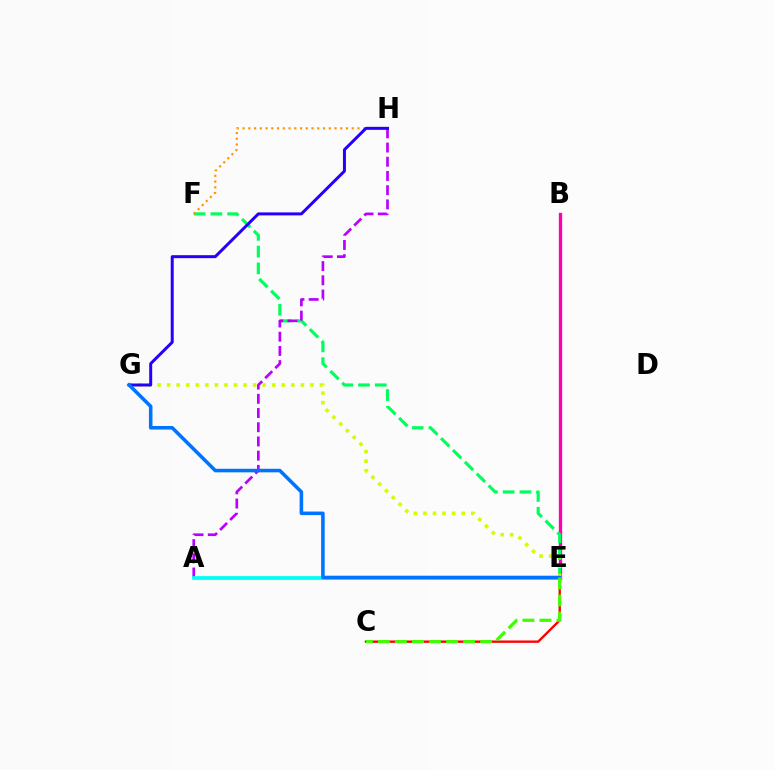{('B', 'E'): [{'color': '#ff00ac', 'line_style': 'solid', 'thickness': 2.39}], ('E', 'F'): [{'color': '#00ff5c', 'line_style': 'dashed', 'thickness': 2.28}], ('F', 'H'): [{'color': '#ff9400', 'line_style': 'dotted', 'thickness': 1.56}], ('E', 'G'): [{'color': '#d1ff00', 'line_style': 'dotted', 'thickness': 2.6}, {'color': '#0074ff', 'line_style': 'solid', 'thickness': 2.56}], ('C', 'E'): [{'color': '#ff0000', 'line_style': 'solid', 'thickness': 1.7}, {'color': '#3dff00', 'line_style': 'dashed', 'thickness': 2.31}], ('A', 'H'): [{'color': '#b900ff', 'line_style': 'dashed', 'thickness': 1.93}], ('A', 'E'): [{'color': '#00fff6', 'line_style': 'solid', 'thickness': 2.69}], ('G', 'H'): [{'color': '#2500ff', 'line_style': 'solid', 'thickness': 2.15}]}